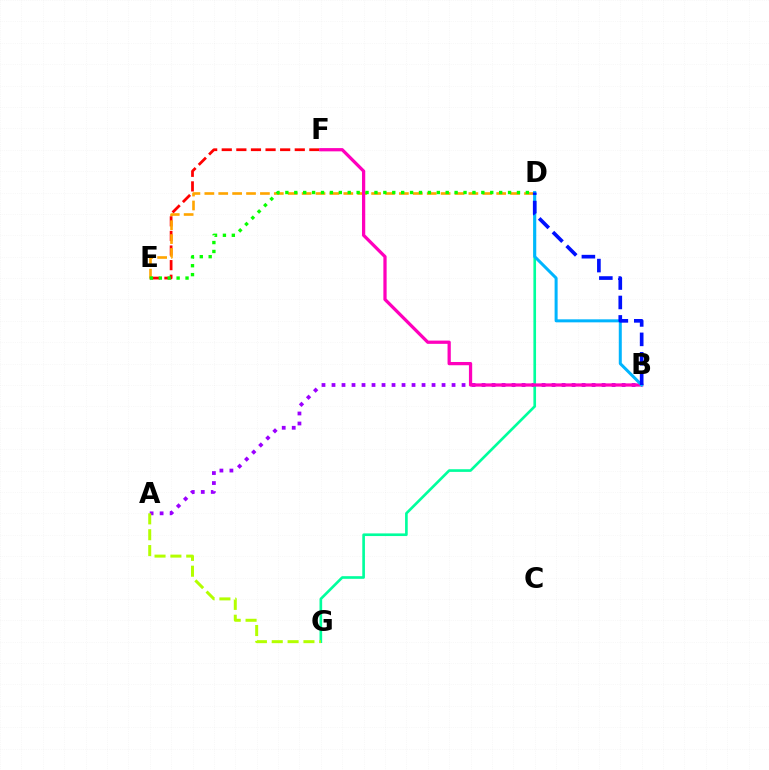{('A', 'B'): [{'color': '#9b00ff', 'line_style': 'dotted', 'thickness': 2.72}], ('D', 'G'): [{'color': '#00ff9d', 'line_style': 'solid', 'thickness': 1.91}], ('E', 'F'): [{'color': '#ff0000', 'line_style': 'dashed', 'thickness': 1.98}], ('D', 'E'): [{'color': '#ffa500', 'line_style': 'dashed', 'thickness': 1.89}, {'color': '#08ff00', 'line_style': 'dotted', 'thickness': 2.42}], ('A', 'G'): [{'color': '#b3ff00', 'line_style': 'dashed', 'thickness': 2.15}], ('B', 'F'): [{'color': '#ff00bd', 'line_style': 'solid', 'thickness': 2.34}], ('B', 'D'): [{'color': '#00b5ff', 'line_style': 'solid', 'thickness': 2.17}, {'color': '#0010ff', 'line_style': 'dashed', 'thickness': 2.64}]}